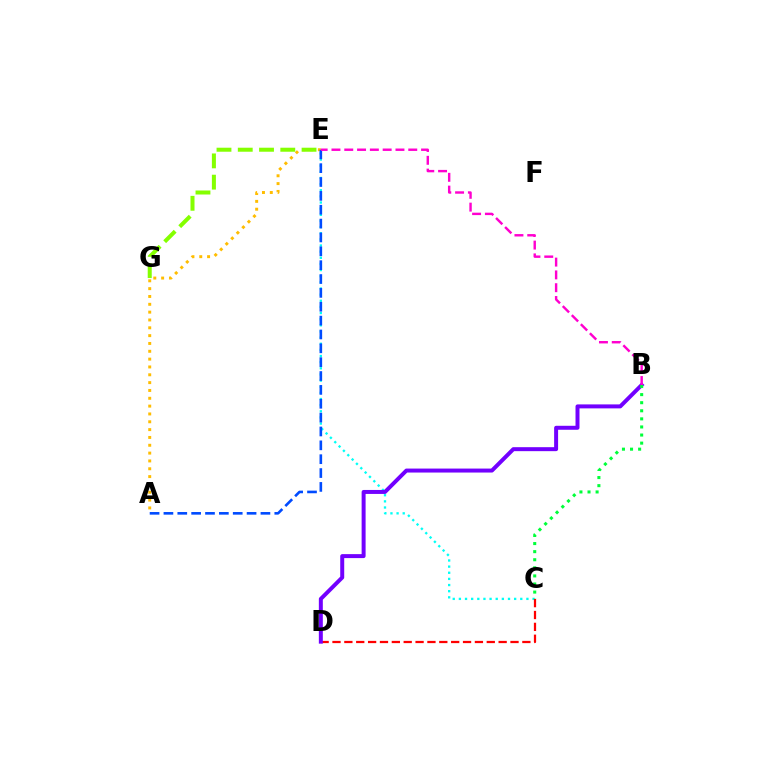{('A', 'E'): [{'color': '#ffbd00', 'line_style': 'dotted', 'thickness': 2.13}, {'color': '#004bff', 'line_style': 'dashed', 'thickness': 1.88}], ('C', 'E'): [{'color': '#00fff6', 'line_style': 'dotted', 'thickness': 1.67}], ('E', 'G'): [{'color': '#84ff00', 'line_style': 'dashed', 'thickness': 2.89}], ('C', 'D'): [{'color': '#ff0000', 'line_style': 'dashed', 'thickness': 1.61}], ('B', 'D'): [{'color': '#7200ff', 'line_style': 'solid', 'thickness': 2.86}], ('B', 'E'): [{'color': '#ff00cf', 'line_style': 'dashed', 'thickness': 1.74}], ('B', 'C'): [{'color': '#00ff39', 'line_style': 'dotted', 'thickness': 2.2}]}